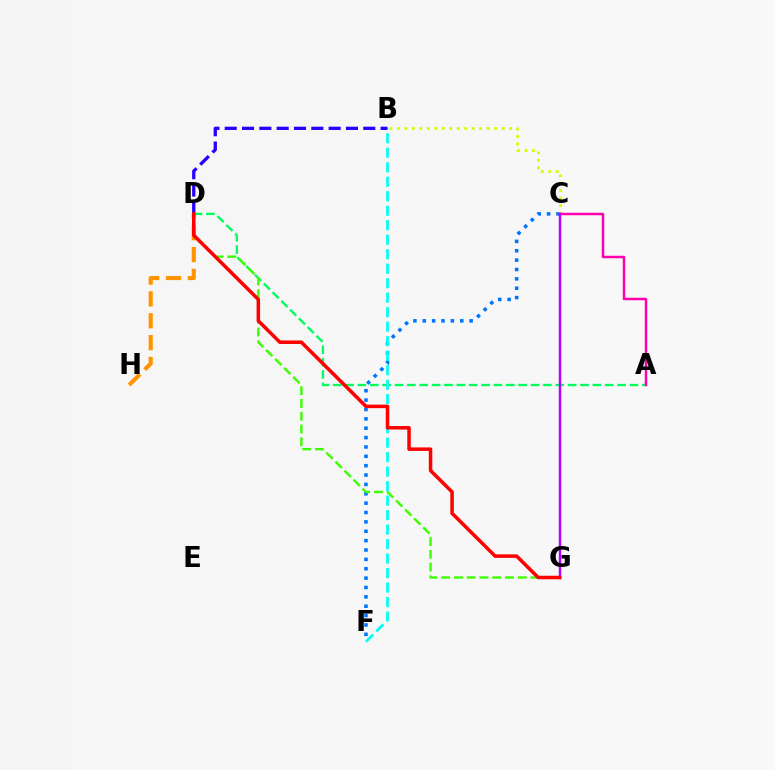{('D', 'H'): [{'color': '#ff9400', 'line_style': 'dashed', 'thickness': 2.97}], ('C', 'F'): [{'color': '#0074ff', 'line_style': 'dotted', 'thickness': 2.55}], ('A', 'D'): [{'color': '#00ff5c', 'line_style': 'dashed', 'thickness': 1.68}], ('B', 'C'): [{'color': '#d1ff00', 'line_style': 'dotted', 'thickness': 2.03}], ('D', 'G'): [{'color': '#3dff00', 'line_style': 'dashed', 'thickness': 1.73}, {'color': '#ff0000', 'line_style': 'solid', 'thickness': 2.53}], ('B', 'F'): [{'color': '#00fff6', 'line_style': 'dashed', 'thickness': 1.97}], ('B', 'D'): [{'color': '#2500ff', 'line_style': 'dashed', 'thickness': 2.35}], ('A', 'C'): [{'color': '#ff00ac', 'line_style': 'solid', 'thickness': 1.78}], ('C', 'G'): [{'color': '#b900ff', 'line_style': 'solid', 'thickness': 1.76}]}